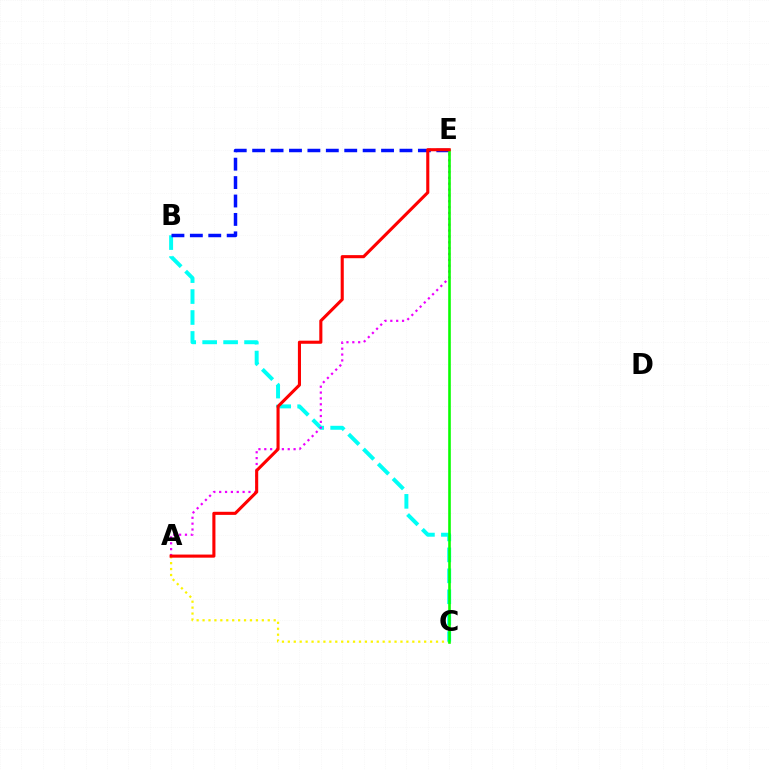{('A', 'C'): [{'color': '#fcf500', 'line_style': 'dotted', 'thickness': 1.61}], ('B', 'C'): [{'color': '#00fff6', 'line_style': 'dashed', 'thickness': 2.85}], ('A', 'E'): [{'color': '#ee00ff', 'line_style': 'dotted', 'thickness': 1.59}, {'color': '#ff0000', 'line_style': 'solid', 'thickness': 2.23}], ('B', 'E'): [{'color': '#0010ff', 'line_style': 'dashed', 'thickness': 2.5}], ('C', 'E'): [{'color': '#08ff00', 'line_style': 'solid', 'thickness': 1.88}]}